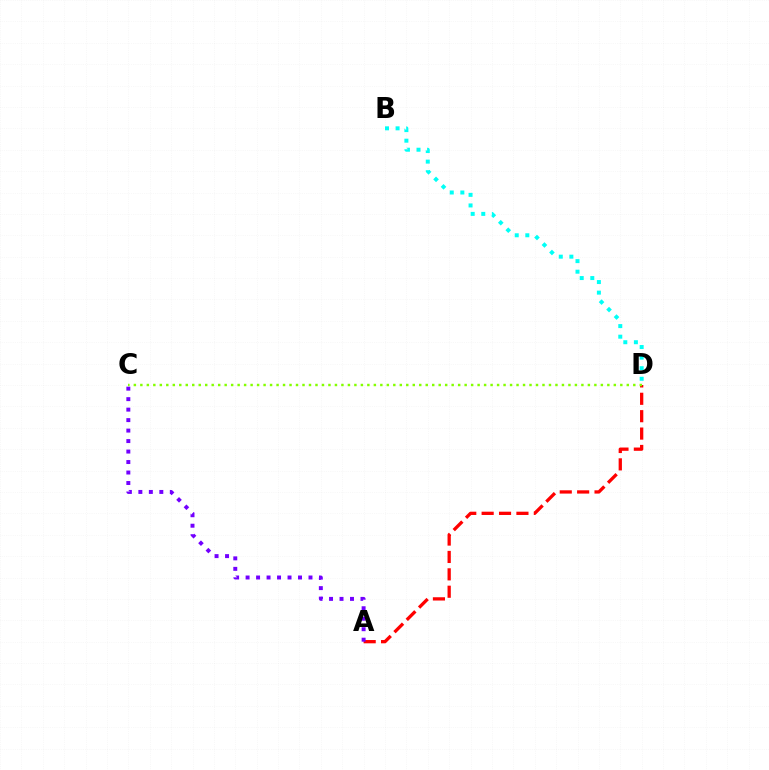{('A', 'D'): [{'color': '#ff0000', 'line_style': 'dashed', 'thickness': 2.36}], ('B', 'D'): [{'color': '#00fff6', 'line_style': 'dotted', 'thickness': 2.87}], ('C', 'D'): [{'color': '#84ff00', 'line_style': 'dotted', 'thickness': 1.76}], ('A', 'C'): [{'color': '#7200ff', 'line_style': 'dotted', 'thickness': 2.85}]}